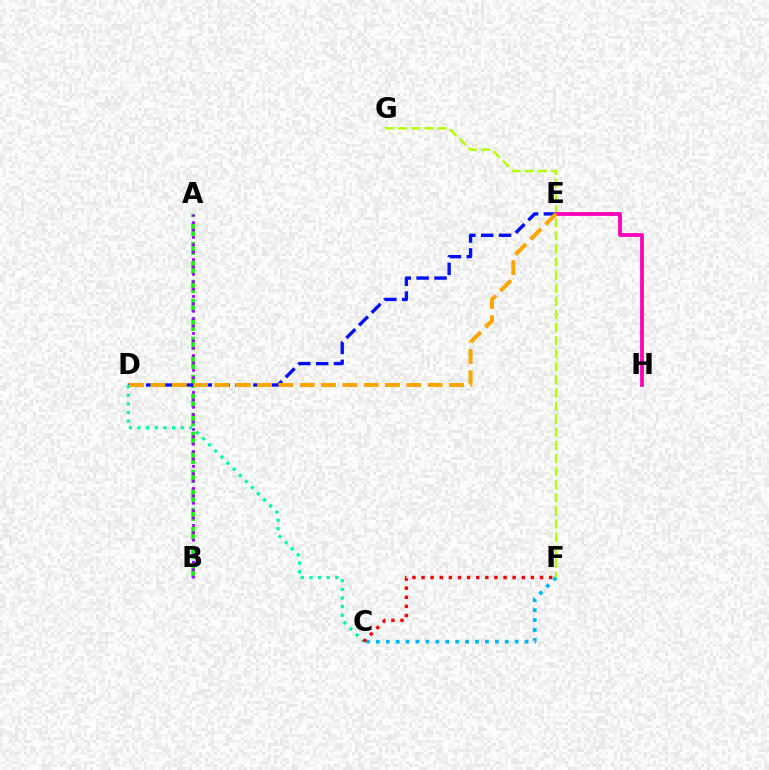{('C', 'F'): [{'color': '#00b5ff', 'line_style': 'dotted', 'thickness': 2.69}, {'color': '#ff0000', 'line_style': 'dotted', 'thickness': 2.48}], ('F', 'G'): [{'color': '#b3ff00', 'line_style': 'dashed', 'thickness': 1.78}], ('A', 'B'): [{'color': '#08ff00', 'line_style': 'dashed', 'thickness': 2.58}, {'color': '#9b00ff', 'line_style': 'dotted', 'thickness': 2.01}], ('D', 'E'): [{'color': '#0010ff', 'line_style': 'dashed', 'thickness': 2.43}, {'color': '#ffa500', 'line_style': 'dashed', 'thickness': 2.9}], ('E', 'H'): [{'color': '#ff00bd', 'line_style': 'solid', 'thickness': 2.73}], ('C', 'D'): [{'color': '#00ff9d', 'line_style': 'dotted', 'thickness': 2.35}]}